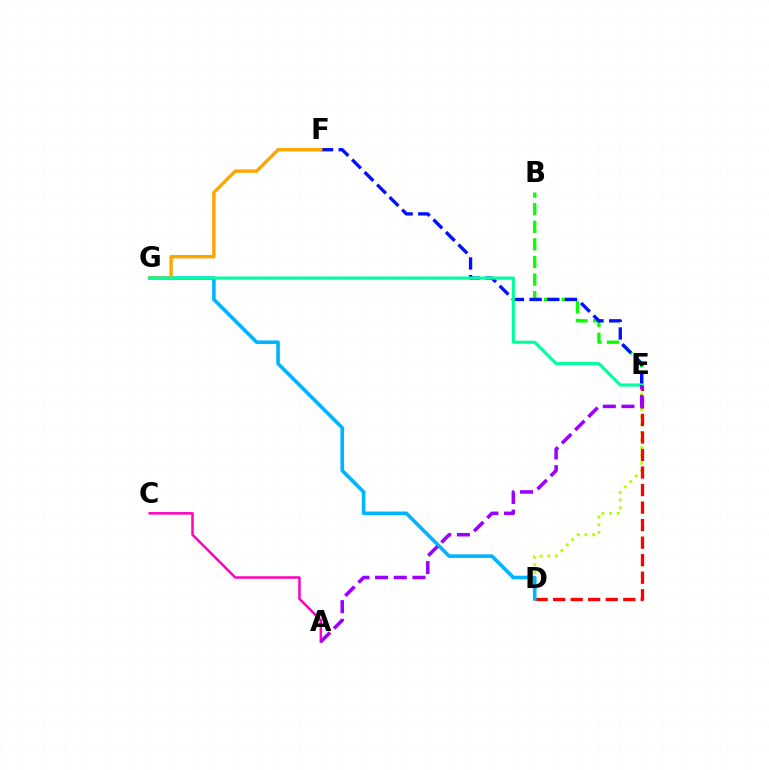{('B', 'E'): [{'color': '#08ff00', 'line_style': 'dashed', 'thickness': 2.39}], ('A', 'C'): [{'color': '#ff00bd', 'line_style': 'solid', 'thickness': 1.81}], ('D', 'E'): [{'color': '#b3ff00', 'line_style': 'dotted', 'thickness': 2.08}, {'color': '#ff0000', 'line_style': 'dashed', 'thickness': 2.38}], ('D', 'G'): [{'color': '#00b5ff', 'line_style': 'solid', 'thickness': 2.6}], ('E', 'F'): [{'color': '#0010ff', 'line_style': 'dashed', 'thickness': 2.4}], ('F', 'G'): [{'color': '#ffa500', 'line_style': 'solid', 'thickness': 2.45}], ('E', 'G'): [{'color': '#00ff9d', 'line_style': 'solid', 'thickness': 2.26}], ('A', 'E'): [{'color': '#9b00ff', 'line_style': 'dashed', 'thickness': 2.54}]}